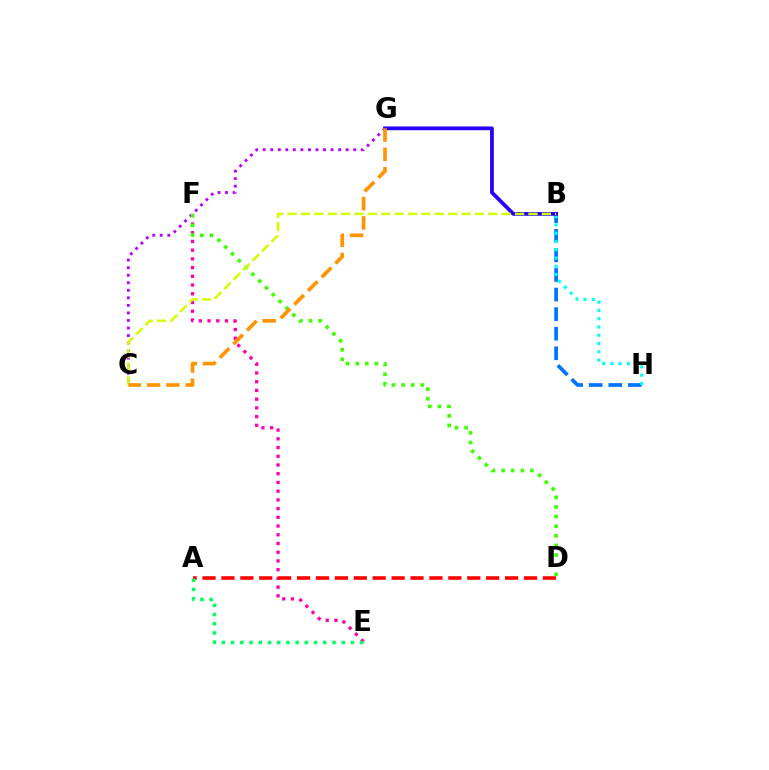{('E', 'F'): [{'color': '#ff00ac', 'line_style': 'dotted', 'thickness': 2.37}], ('C', 'G'): [{'color': '#b900ff', 'line_style': 'dotted', 'thickness': 2.05}, {'color': '#ff9400', 'line_style': 'dashed', 'thickness': 2.63}], ('B', 'H'): [{'color': '#0074ff', 'line_style': 'dashed', 'thickness': 2.66}, {'color': '#00fff6', 'line_style': 'dotted', 'thickness': 2.25}], ('A', 'D'): [{'color': '#ff0000', 'line_style': 'dashed', 'thickness': 2.57}], ('B', 'G'): [{'color': '#2500ff', 'line_style': 'solid', 'thickness': 2.71}], ('A', 'E'): [{'color': '#00ff5c', 'line_style': 'dotted', 'thickness': 2.5}], ('D', 'F'): [{'color': '#3dff00', 'line_style': 'dotted', 'thickness': 2.61}], ('B', 'C'): [{'color': '#d1ff00', 'line_style': 'dashed', 'thickness': 1.82}]}